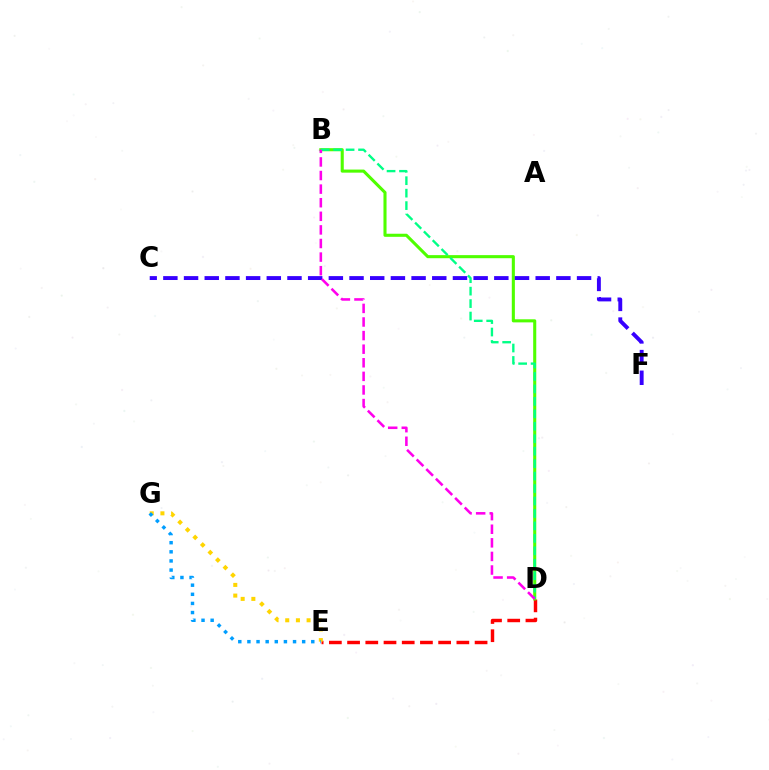{('D', 'E'): [{'color': '#ff0000', 'line_style': 'dashed', 'thickness': 2.47}], ('B', 'D'): [{'color': '#4fff00', 'line_style': 'solid', 'thickness': 2.22}, {'color': '#00ff86', 'line_style': 'dashed', 'thickness': 1.69}, {'color': '#ff00ed', 'line_style': 'dashed', 'thickness': 1.85}], ('C', 'F'): [{'color': '#3700ff', 'line_style': 'dashed', 'thickness': 2.81}], ('E', 'G'): [{'color': '#ffd500', 'line_style': 'dotted', 'thickness': 2.9}, {'color': '#009eff', 'line_style': 'dotted', 'thickness': 2.48}]}